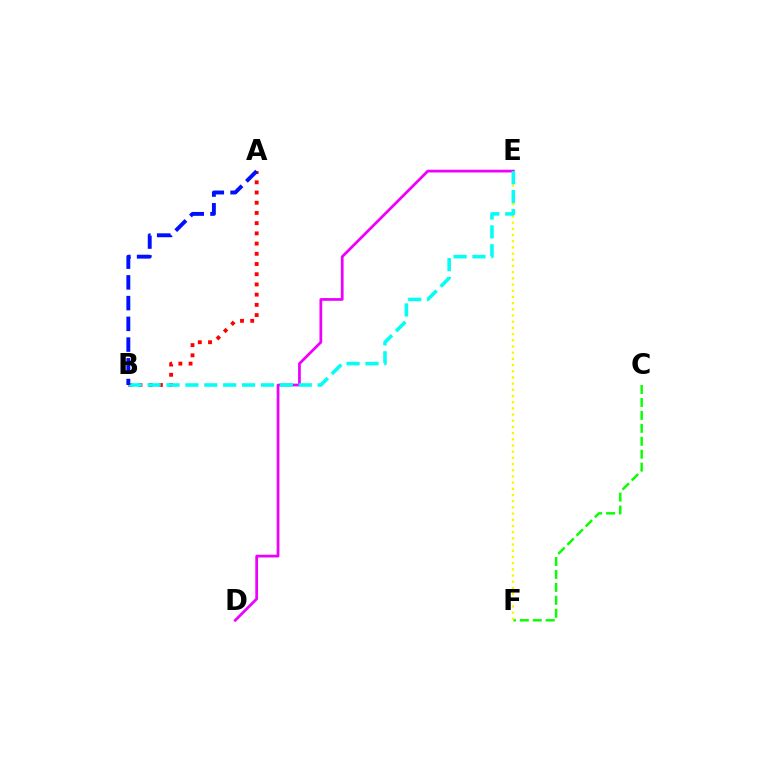{('D', 'E'): [{'color': '#ee00ff', 'line_style': 'solid', 'thickness': 1.98}], ('C', 'F'): [{'color': '#08ff00', 'line_style': 'dashed', 'thickness': 1.76}], ('E', 'F'): [{'color': '#fcf500', 'line_style': 'dotted', 'thickness': 1.68}], ('A', 'B'): [{'color': '#ff0000', 'line_style': 'dotted', 'thickness': 2.77}, {'color': '#0010ff', 'line_style': 'dashed', 'thickness': 2.82}], ('B', 'E'): [{'color': '#00fff6', 'line_style': 'dashed', 'thickness': 2.57}]}